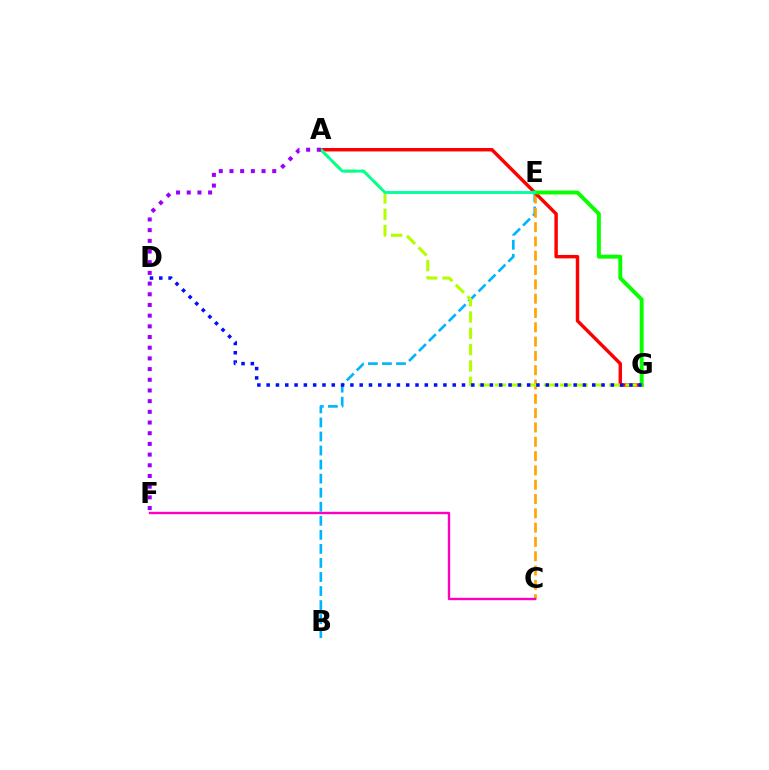{('B', 'E'): [{'color': '#00b5ff', 'line_style': 'dashed', 'thickness': 1.91}], ('C', 'E'): [{'color': '#ffa500', 'line_style': 'dashed', 'thickness': 1.94}], ('A', 'G'): [{'color': '#ff0000', 'line_style': 'solid', 'thickness': 2.47}, {'color': '#b3ff00', 'line_style': 'dashed', 'thickness': 2.22}], ('E', 'G'): [{'color': '#08ff00', 'line_style': 'solid', 'thickness': 2.82}], ('C', 'F'): [{'color': '#ff00bd', 'line_style': 'solid', 'thickness': 1.7}], ('A', 'E'): [{'color': '#00ff9d', 'line_style': 'solid', 'thickness': 2.07}], ('D', 'G'): [{'color': '#0010ff', 'line_style': 'dotted', 'thickness': 2.53}], ('A', 'F'): [{'color': '#9b00ff', 'line_style': 'dotted', 'thickness': 2.9}]}